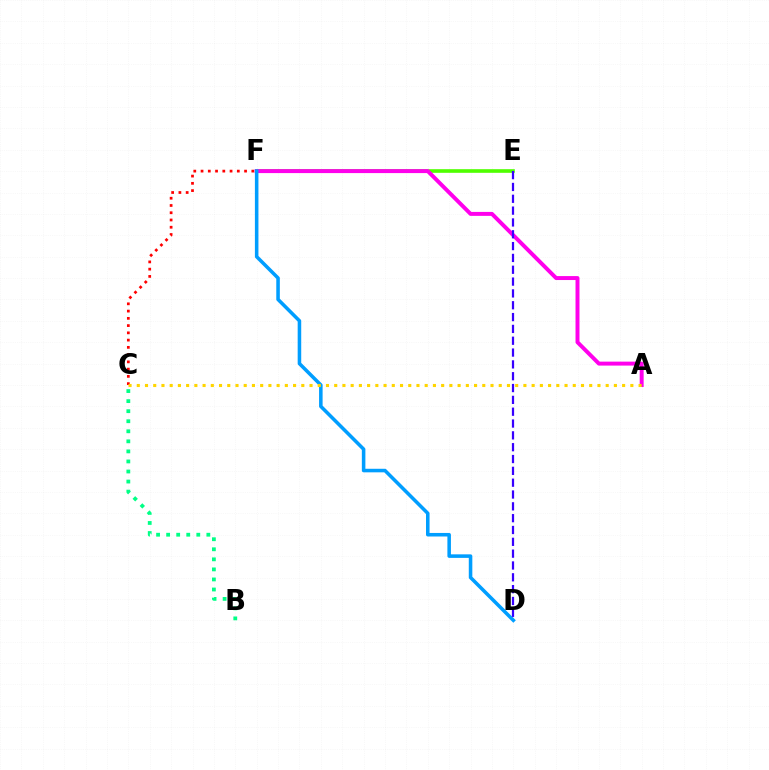{('E', 'F'): [{'color': '#4fff00', 'line_style': 'solid', 'thickness': 2.62}], ('C', 'F'): [{'color': '#ff0000', 'line_style': 'dotted', 'thickness': 1.97}], ('A', 'F'): [{'color': '#ff00ed', 'line_style': 'solid', 'thickness': 2.85}], ('B', 'C'): [{'color': '#00ff86', 'line_style': 'dotted', 'thickness': 2.73}], ('D', 'F'): [{'color': '#009eff', 'line_style': 'solid', 'thickness': 2.55}], ('D', 'E'): [{'color': '#3700ff', 'line_style': 'dashed', 'thickness': 1.61}], ('A', 'C'): [{'color': '#ffd500', 'line_style': 'dotted', 'thickness': 2.24}]}